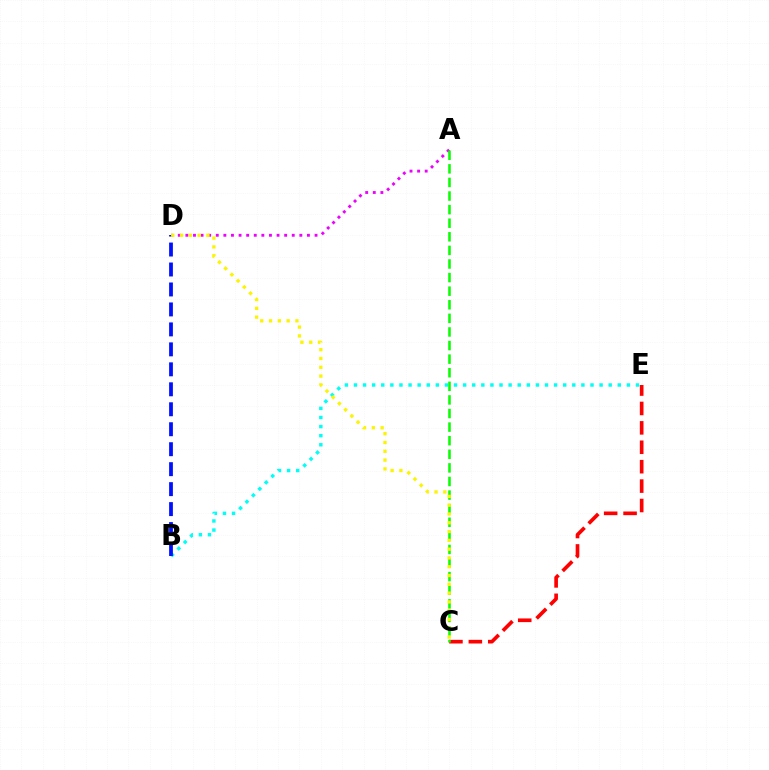{('A', 'D'): [{'color': '#ee00ff', 'line_style': 'dotted', 'thickness': 2.06}], ('B', 'E'): [{'color': '#00fff6', 'line_style': 'dotted', 'thickness': 2.47}], ('C', 'E'): [{'color': '#ff0000', 'line_style': 'dashed', 'thickness': 2.64}], ('A', 'C'): [{'color': '#08ff00', 'line_style': 'dashed', 'thickness': 1.85}], ('B', 'D'): [{'color': '#0010ff', 'line_style': 'dashed', 'thickness': 2.71}], ('C', 'D'): [{'color': '#fcf500', 'line_style': 'dotted', 'thickness': 2.39}]}